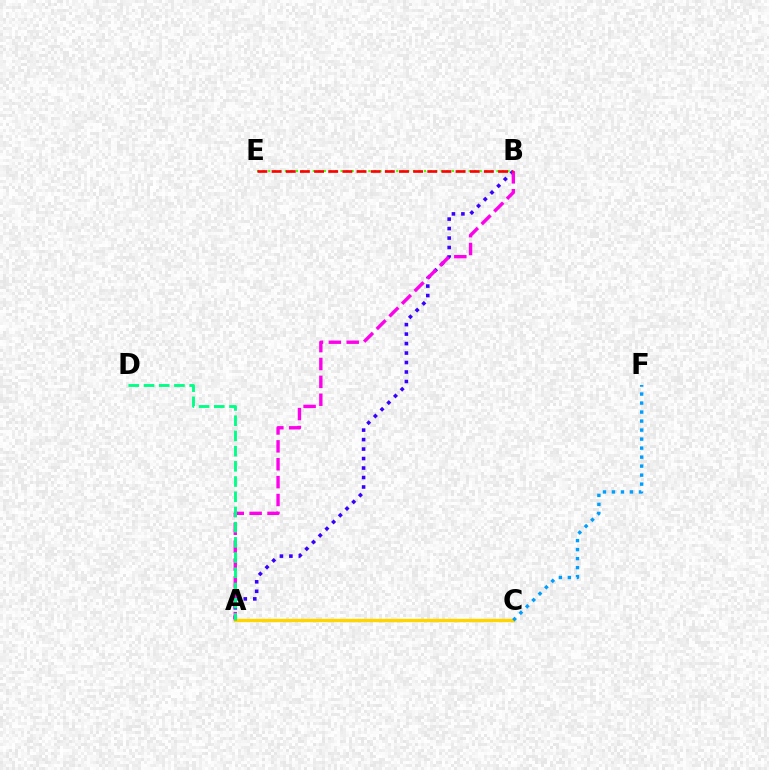{('A', 'B'): [{'color': '#3700ff', 'line_style': 'dotted', 'thickness': 2.58}, {'color': '#ff00ed', 'line_style': 'dashed', 'thickness': 2.43}], ('B', 'E'): [{'color': '#4fff00', 'line_style': 'dotted', 'thickness': 1.51}, {'color': '#ff0000', 'line_style': 'dashed', 'thickness': 1.92}], ('A', 'C'): [{'color': '#ffd500', 'line_style': 'solid', 'thickness': 2.42}], ('C', 'F'): [{'color': '#009eff', 'line_style': 'dotted', 'thickness': 2.45}], ('A', 'D'): [{'color': '#00ff86', 'line_style': 'dashed', 'thickness': 2.07}]}